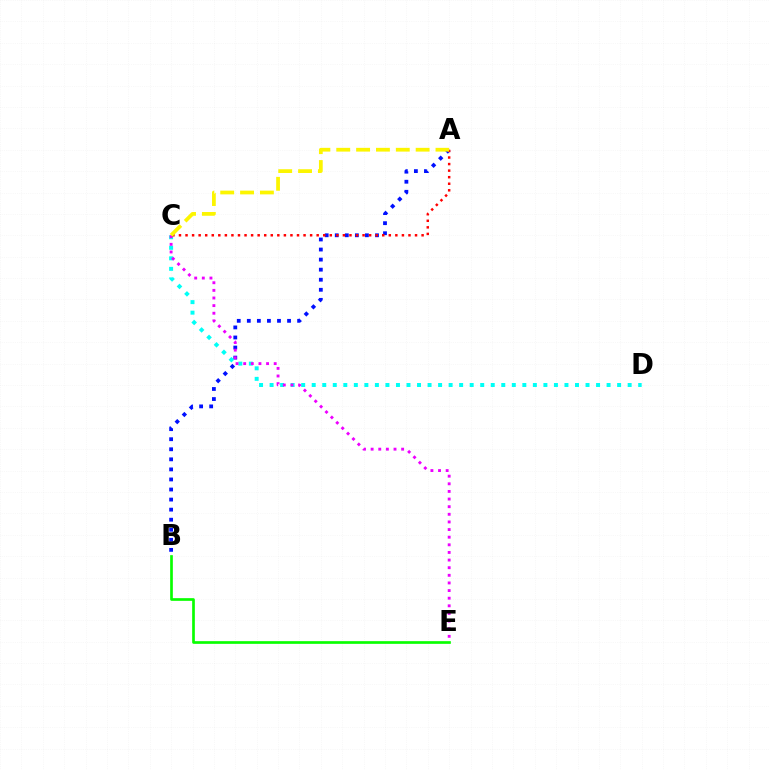{('A', 'B'): [{'color': '#0010ff', 'line_style': 'dotted', 'thickness': 2.73}], ('C', 'D'): [{'color': '#00fff6', 'line_style': 'dotted', 'thickness': 2.86}], ('C', 'E'): [{'color': '#ee00ff', 'line_style': 'dotted', 'thickness': 2.07}], ('A', 'C'): [{'color': '#ff0000', 'line_style': 'dotted', 'thickness': 1.78}, {'color': '#fcf500', 'line_style': 'dashed', 'thickness': 2.7}], ('B', 'E'): [{'color': '#08ff00', 'line_style': 'solid', 'thickness': 1.93}]}